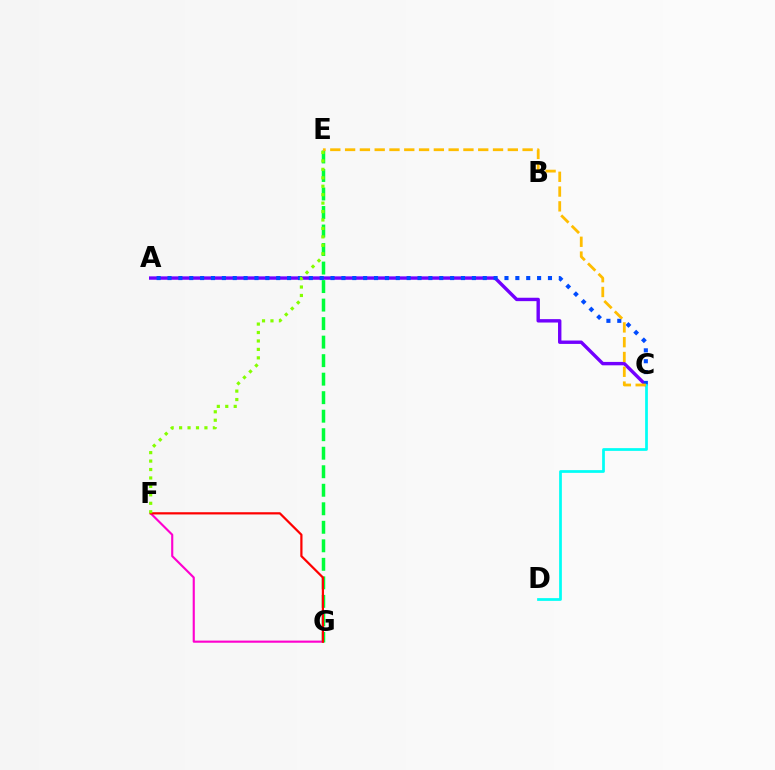{('A', 'C'): [{'color': '#7200ff', 'line_style': 'solid', 'thickness': 2.44}, {'color': '#004bff', 'line_style': 'dotted', 'thickness': 2.95}], ('F', 'G'): [{'color': '#ff00cf', 'line_style': 'solid', 'thickness': 1.53}, {'color': '#ff0000', 'line_style': 'solid', 'thickness': 1.6}], ('E', 'G'): [{'color': '#00ff39', 'line_style': 'dashed', 'thickness': 2.52}], ('C', 'D'): [{'color': '#00fff6', 'line_style': 'solid', 'thickness': 1.97}], ('C', 'E'): [{'color': '#ffbd00', 'line_style': 'dashed', 'thickness': 2.01}], ('E', 'F'): [{'color': '#84ff00', 'line_style': 'dotted', 'thickness': 2.29}]}